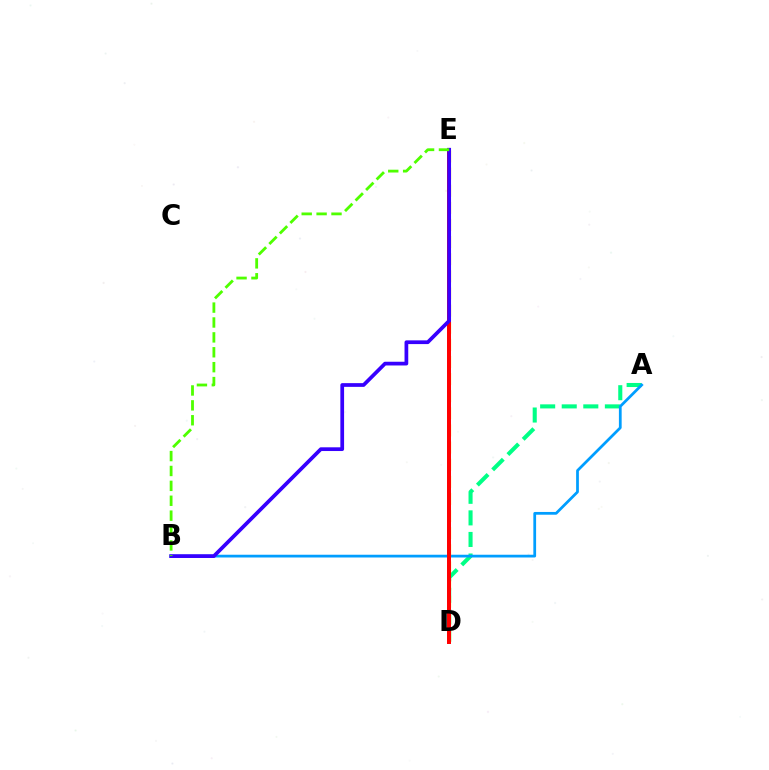{('D', 'E'): [{'color': '#ff00ed', 'line_style': 'dashed', 'thickness': 2.82}, {'color': '#ffd500', 'line_style': 'dashed', 'thickness': 2.33}, {'color': '#ff0000', 'line_style': 'solid', 'thickness': 2.86}], ('A', 'D'): [{'color': '#00ff86', 'line_style': 'dashed', 'thickness': 2.93}], ('A', 'B'): [{'color': '#009eff', 'line_style': 'solid', 'thickness': 1.98}], ('B', 'E'): [{'color': '#3700ff', 'line_style': 'solid', 'thickness': 2.68}, {'color': '#4fff00', 'line_style': 'dashed', 'thickness': 2.02}]}